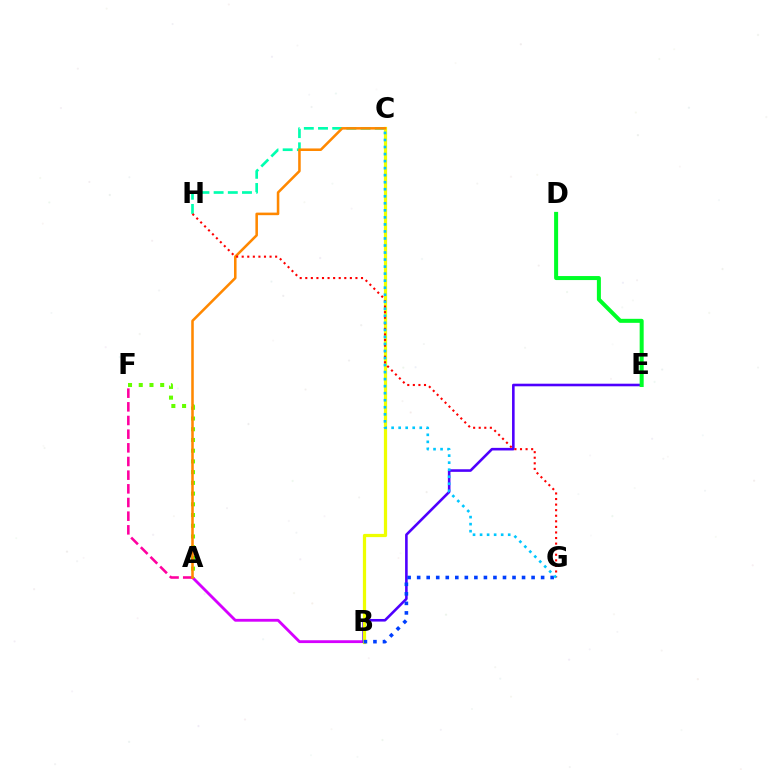{('C', 'H'): [{'color': '#00ffaf', 'line_style': 'dashed', 'thickness': 1.93}], ('A', 'B'): [{'color': '#d600ff', 'line_style': 'solid', 'thickness': 2.04}], ('B', 'E'): [{'color': '#4f00ff', 'line_style': 'solid', 'thickness': 1.87}], ('A', 'F'): [{'color': '#ff00a0', 'line_style': 'dashed', 'thickness': 1.86}, {'color': '#66ff00', 'line_style': 'dotted', 'thickness': 2.91}], ('B', 'C'): [{'color': '#eeff00', 'line_style': 'solid', 'thickness': 2.32}], ('B', 'G'): [{'color': '#003fff', 'line_style': 'dotted', 'thickness': 2.59}], ('D', 'E'): [{'color': '#00ff27', 'line_style': 'solid', 'thickness': 2.89}], ('A', 'C'): [{'color': '#ff8800', 'line_style': 'solid', 'thickness': 1.84}], ('G', 'H'): [{'color': '#ff0000', 'line_style': 'dotted', 'thickness': 1.51}], ('C', 'G'): [{'color': '#00c7ff', 'line_style': 'dotted', 'thickness': 1.91}]}